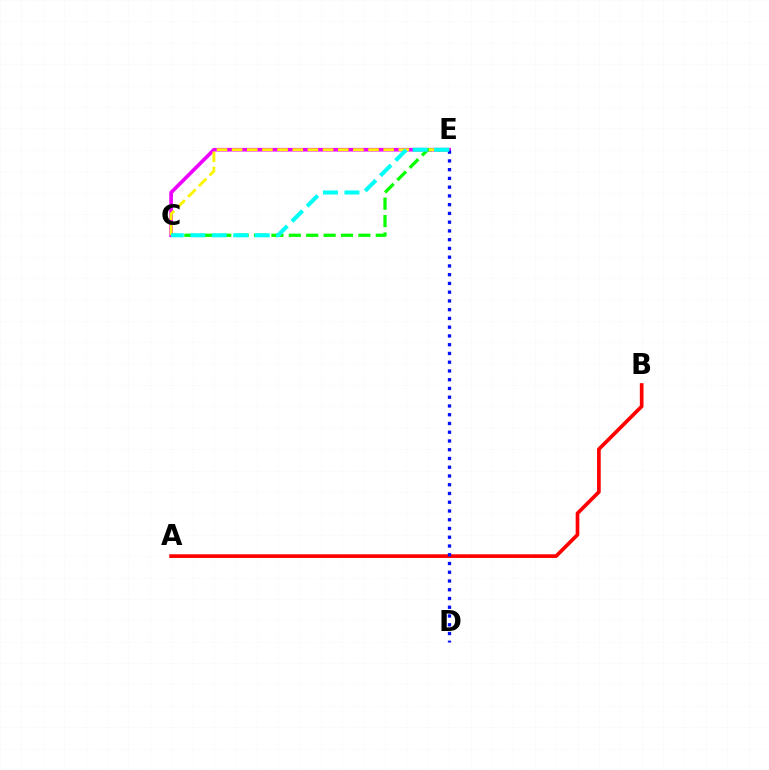{('A', 'B'): [{'color': '#ff0000', 'line_style': 'solid', 'thickness': 2.64}], ('C', 'E'): [{'color': '#ee00ff', 'line_style': 'solid', 'thickness': 2.63}, {'color': '#08ff00', 'line_style': 'dashed', 'thickness': 2.36}, {'color': '#fcf500', 'line_style': 'dashed', 'thickness': 2.06}, {'color': '#00fff6', 'line_style': 'dashed', 'thickness': 2.92}], ('D', 'E'): [{'color': '#0010ff', 'line_style': 'dotted', 'thickness': 2.38}]}